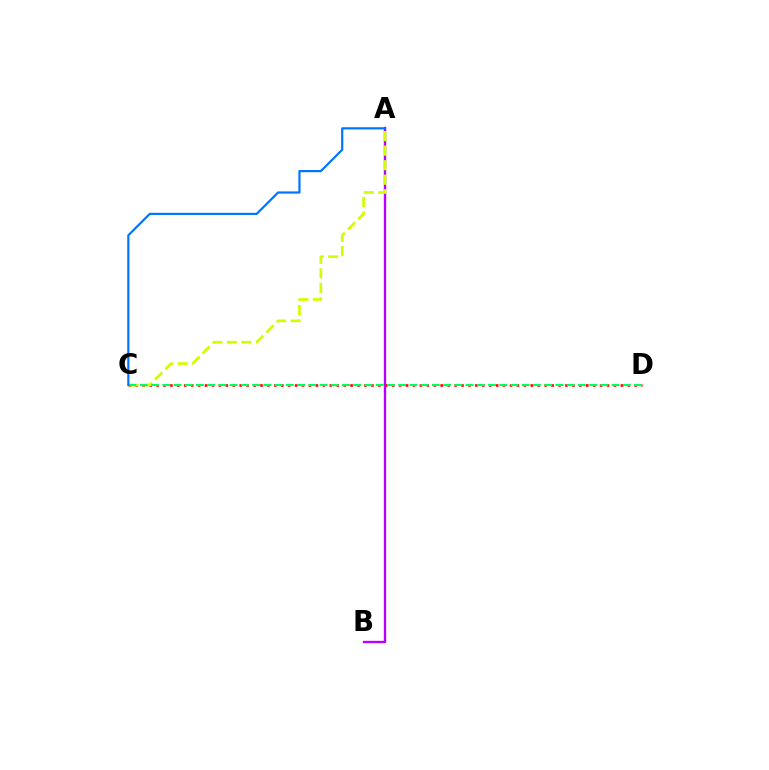{('A', 'B'): [{'color': '#b900ff', 'line_style': 'solid', 'thickness': 1.71}], ('C', 'D'): [{'color': '#ff0000', 'line_style': 'dotted', 'thickness': 1.88}, {'color': '#00ff5c', 'line_style': 'dashed', 'thickness': 1.53}], ('A', 'C'): [{'color': '#d1ff00', 'line_style': 'dashed', 'thickness': 1.97}, {'color': '#0074ff', 'line_style': 'solid', 'thickness': 1.58}]}